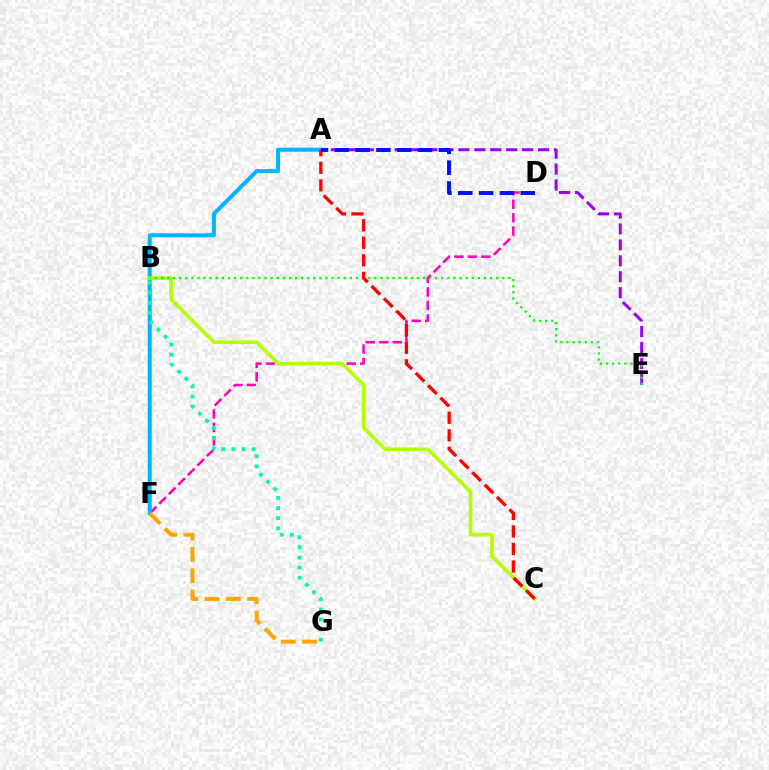{('A', 'E'): [{'color': '#9b00ff', 'line_style': 'dashed', 'thickness': 2.16}], ('D', 'F'): [{'color': '#ff00bd', 'line_style': 'dashed', 'thickness': 1.83}], ('A', 'F'): [{'color': '#00b5ff', 'line_style': 'solid', 'thickness': 2.89}], ('B', 'C'): [{'color': '#b3ff00', 'line_style': 'solid', 'thickness': 2.59}], ('B', 'E'): [{'color': '#08ff00', 'line_style': 'dotted', 'thickness': 1.66}], ('A', 'C'): [{'color': '#ff0000', 'line_style': 'dashed', 'thickness': 2.38}], ('F', 'G'): [{'color': '#ffa500', 'line_style': 'dashed', 'thickness': 2.89}], ('B', 'G'): [{'color': '#00ff9d', 'line_style': 'dotted', 'thickness': 2.75}], ('A', 'D'): [{'color': '#0010ff', 'line_style': 'dashed', 'thickness': 2.83}]}